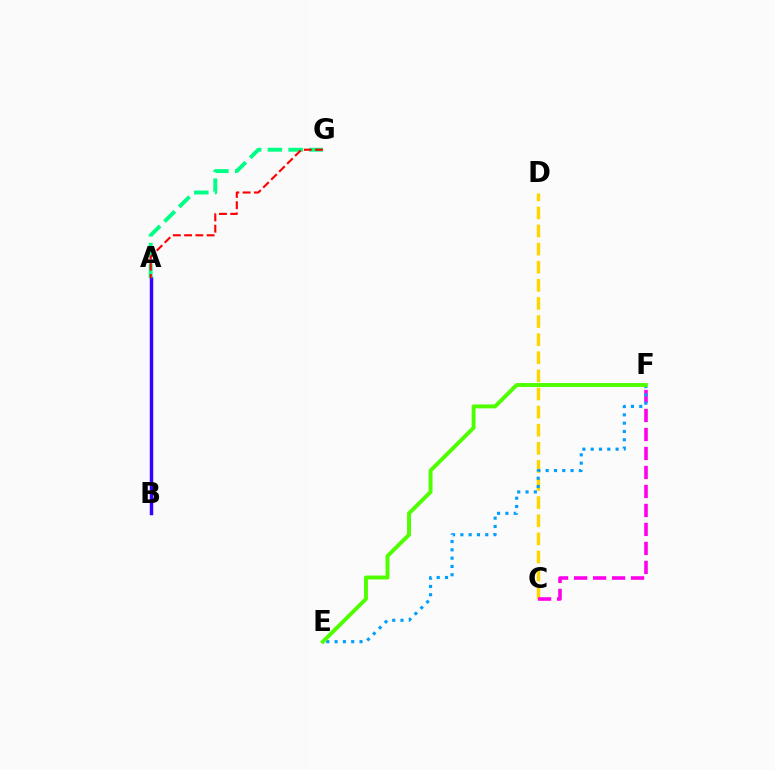{('C', 'D'): [{'color': '#ffd500', 'line_style': 'dashed', 'thickness': 2.46}], ('A', 'B'): [{'color': '#3700ff', 'line_style': 'solid', 'thickness': 2.49}], ('A', 'G'): [{'color': '#00ff86', 'line_style': 'dashed', 'thickness': 2.82}, {'color': '#ff0000', 'line_style': 'dashed', 'thickness': 1.53}], ('C', 'F'): [{'color': '#ff00ed', 'line_style': 'dashed', 'thickness': 2.58}], ('E', 'F'): [{'color': '#009eff', 'line_style': 'dotted', 'thickness': 2.26}, {'color': '#4fff00', 'line_style': 'solid', 'thickness': 2.83}]}